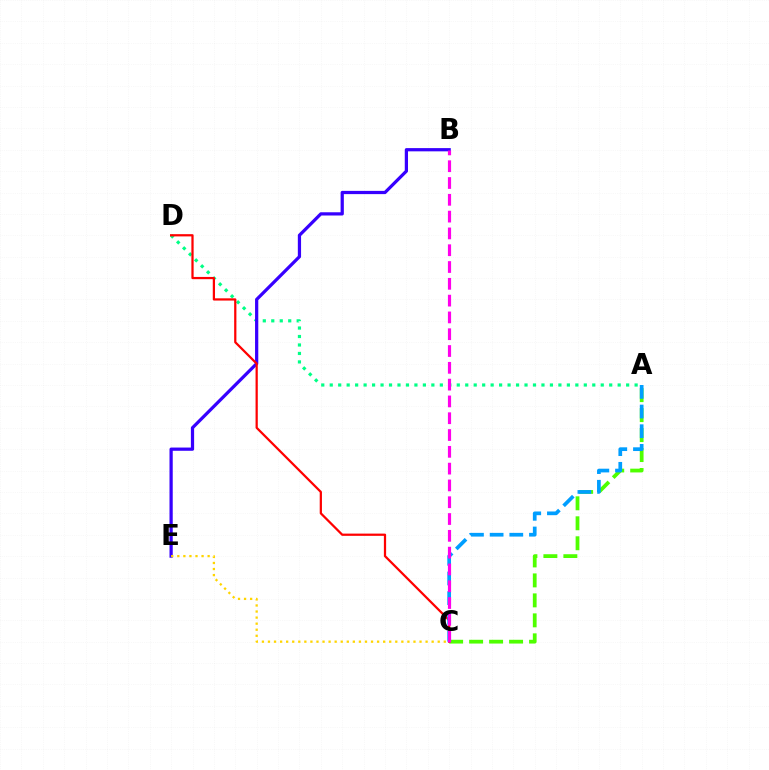{('A', 'C'): [{'color': '#4fff00', 'line_style': 'dashed', 'thickness': 2.71}, {'color': '#009eff', 'line_style': 'dashed', 'thickness': 2.67}], ('A', 'D'): [{'color': '#00ff86', 'line_style': 'dotted', 'thickness': 2.3}], ('B', 'E'): [{'color': '#3700ff', 'line_style': 'solid', 'thickness': 2.33}], ('C', 'D'): [{'color': '#ff0000', 'line_style': 'solid', 'thickness': 1.61}], ('B', 'C'): [{'color': '#ff00ed', 'line_style': 'dashed', 'thickness': 2.28}], ('C', 'E'): [{'color': '#ffd500', 'line_style': 'dotted', 'thickness': 1.65}]}